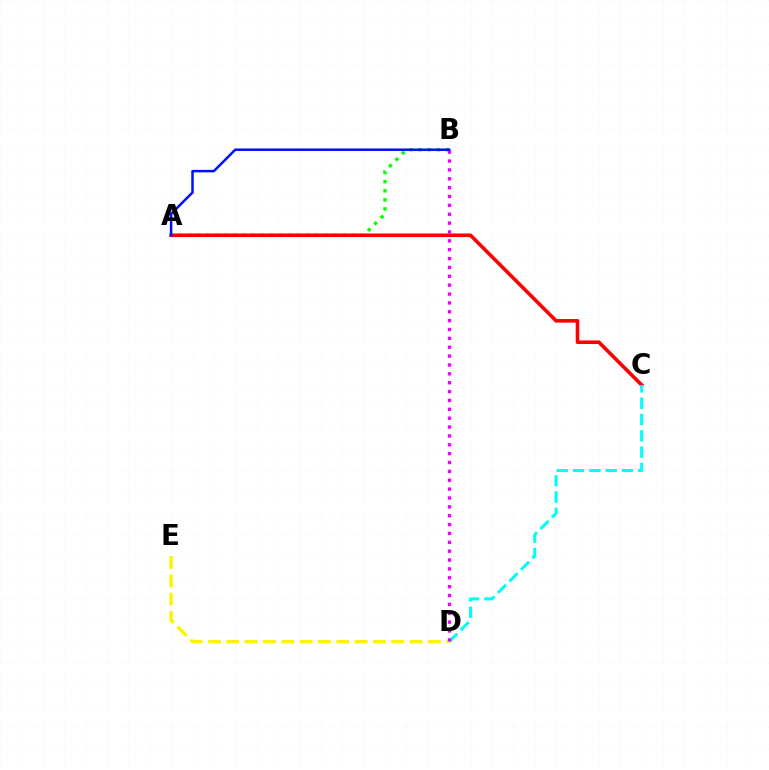{('A', 'B'): [{'color': '#08ff00', 'line_style': 'dotted', 'thickness': 2.47}, {'color': '#0010ff', 'line_style': 'solid', 'thickness': 1.8}], ('A', 'C'): [{'color': '#ff0000', 'line_style': 'solid', 'thickness': 2.59}], ('D', 'E'): [{'color': '#fcf500', 'line_style': 'dashed', 'thickness': 2.49}], ('C', 'D'): [{'color': '#00fff6', 'line_style': 'dashed', 'thickness': 2.22}], ('B', 'D'): [{'color': '#ee00ff', 'line_style': 'dotted', 'thickness': 2.41}]}